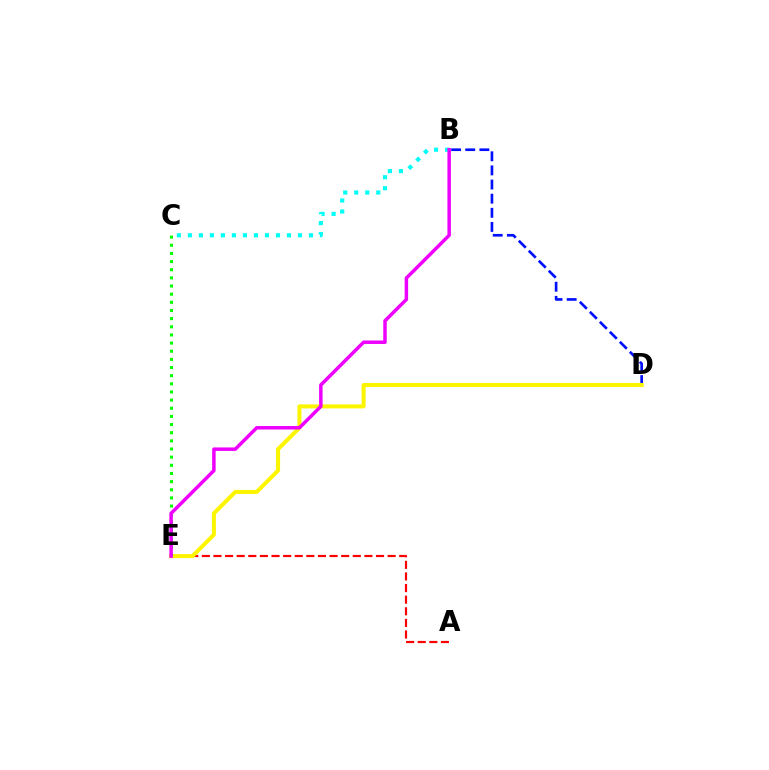{('B', 'C'): [{'color': '#00fff6', 'line_style': 'dotted', 'thickness': 2.99}], ('A', 'E'): [{'color': '#ff0000', 'line_style': 'dashed', 'thickness': 1.58}], ('B', 'D'): [{'color': '#0010ff', 'line_style': 'dashed', 'thickness': 1.92}], ('D', 'E'): [{'color': '#fcf500', 'line_style': 'solid', 'thickness': 2.9}], ('C', 'E'): [{'color': '#08ff00', 'line_style': 'dotted', 'thickness': 2.21}], ('B', 'E'): [{'color': '#ee00ff', 'line_style': 'solid', 'thickness': 2.51}]}